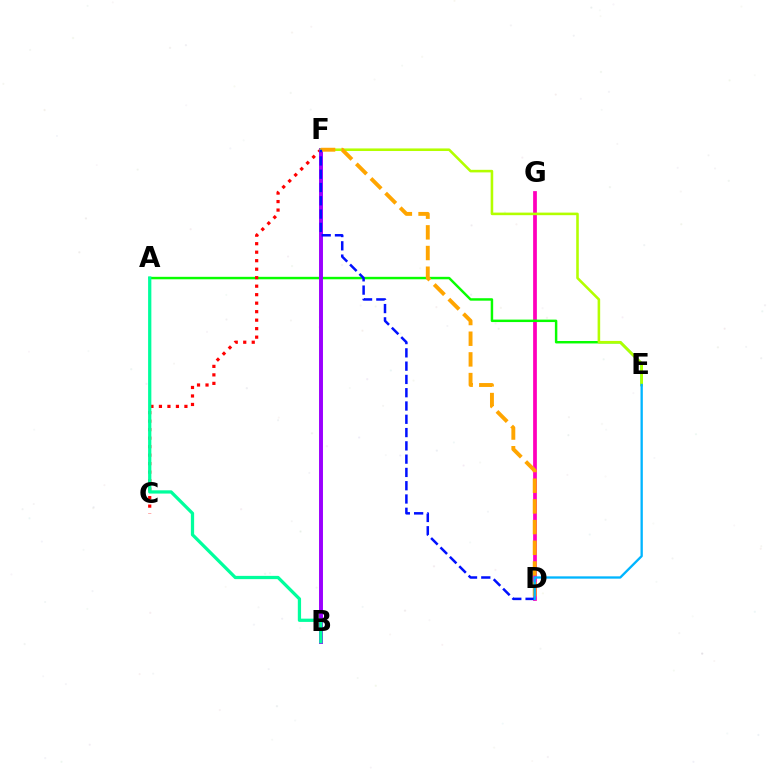{('D', 'G'): [{'color': '#ff00bd', 'line_style': 'solid', 'thickness': 2.69}], ('A', 'E'): [{'color': '#08ff00', 'line_style': 'solid', 'thickness': 1.77}], ('C', 'F'): [{'color': '#ff0000', 'line_style': 'dotted', 'thickness': 2.31}], ('B', 'F'): [{'color': '#9b00ff', 'line_style': 'solid', 'thickness': 2.84}], ('A', 'B'): [{'color': '#00ff9d', 'line_style': 'solid', 'thickness': 2.35}], ('E', 'F'): [{'color': '#b3ff00', 'line_style': 'solid', 'thickness': 1.86}], ('D', 'F'): [{'color': '#ffa500', 'line_style': 'dashed', 'thickness': 2.81}, {'color': '#0010ff', 'line_style': 'dashed', 'thickness': 1.8}], ('D', 'E'): [{'color': '#00b5ff', 'line_style': 'solid', 'thickness': 1.67}]}